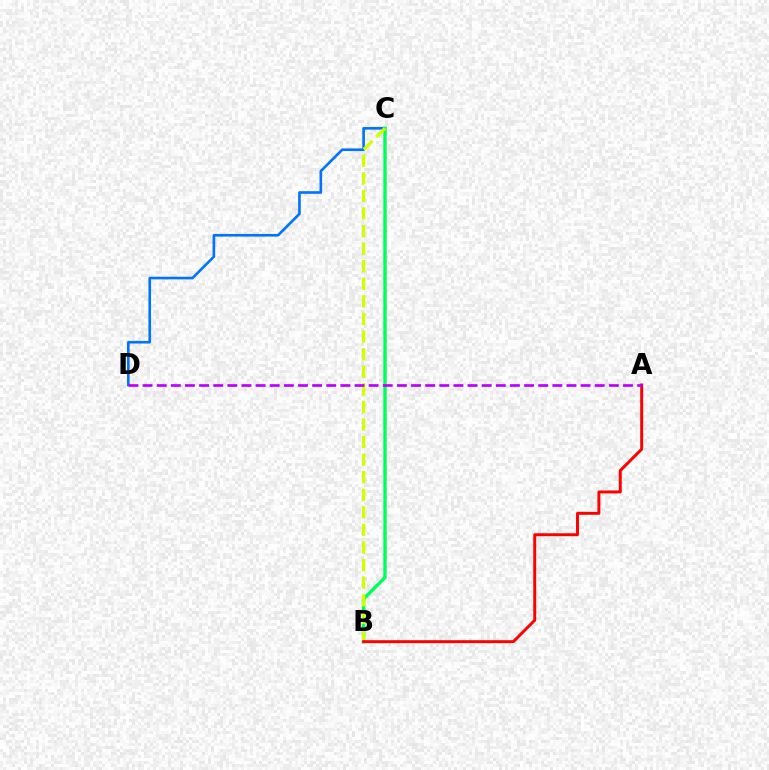{('C', 'D'): [{'color': '#0074ff', 'line_style': 'solid', 'thickness': 1.9}], ('B', 'C'): [{'color': '#00ff5c', 'line_style': 'solid', 'thickness': 2.44}, {'color': '#d1ff00', 'line_style': 'dashed', 'thickness': 2.39}], ('A', 'B'): [{'color': '#ff0000', 'line_style': 'solid', 'thickness': 2.12}], ('A', 'D'): [{'color': '#b900ff', 'line_style': 'dashed', 'thickness': 1.92}]}